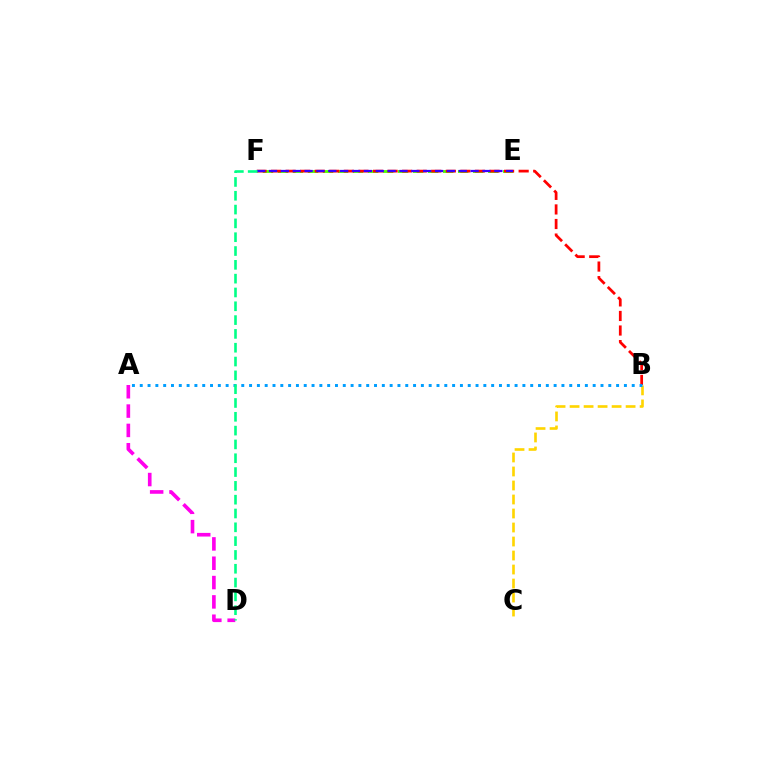{('E', 'F'): [{'color': '#4fff00', 'line_style': 'dashed', 'thickness': 2.04}, {'color': '#3700ff', 'line_style': 'dashed', 'thickness': 1.61}], ('B', 'F'): [{'color': '#ff0000', 'line_style': 'dashed', 'thickness': 1.98}], ('A', 'D'): [{'color': '#ff00ed', 'line_style': 'dashed', 'thickness': 2.63}], ('B', 'C'): [{'color': '#ffd500', 'line_style': 'dashed', 'thickness': 1.9}], ('A', 'B'): [{'color': '#009eff', 'line_style': 'dotted', 'thickness': 2.12}], ('D', 'F'): [{'color': '#00ff86', 'line_style': 'dashed', 'thickness': 1.88}]}